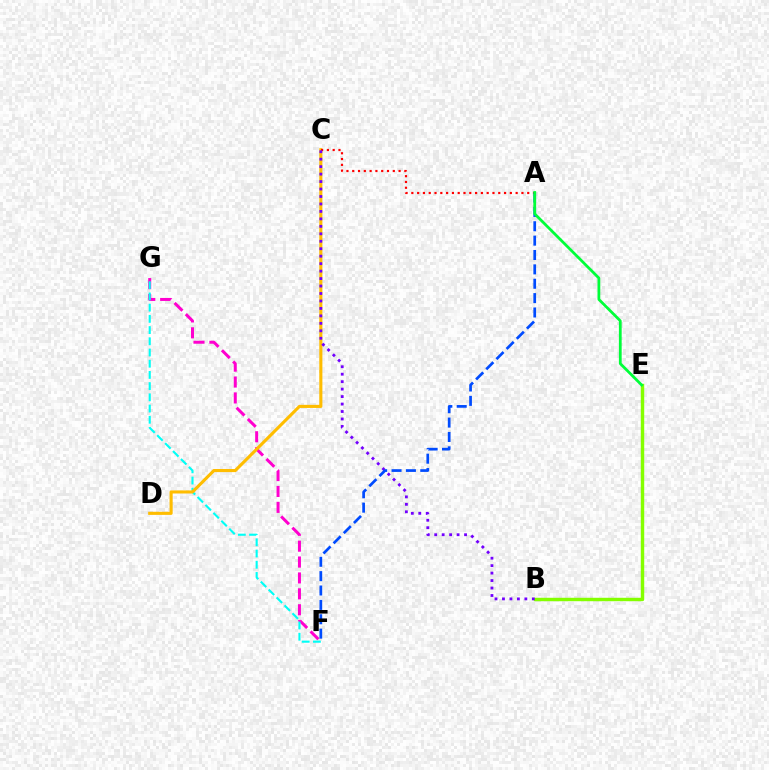{('B', 'E'): [{'color': '#84ff00', 'line_style': 'solid', 'thickness': 2.47}], ('F', 'G'): [{'color': '#ff00cf', 'line_style': 'dashed', 'thickness': 2.16}, {'color': '#00fff6', 'line_style': 'dashed', 'thickness': 1.52}], ('C', 'D'): [{'color': '#ffbd00', 'line_style': 'solid', 'thickness': 2.23}], ('A', 'C'): [{'color': '#ff0000', 'line_style': 'dotted', 'thickness': 1.57}], ('B', 'C'): [{'color': '#7200ff', 'line_style': 'dotted', 'thickness': 2.03}], ('A', 'F'): [{'color': '#004bff', 'line_style': 'dashed', 'thickness': 1.95}], ('A', 'E'): [{'color': '#00ff39', 'line_style': 'solid', 'thickness': 2.0}]}